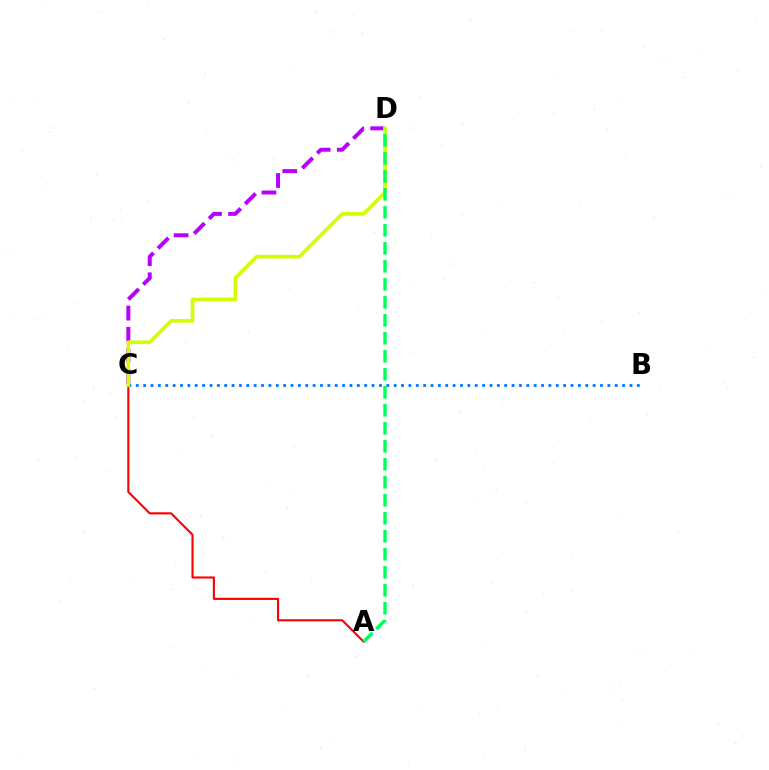{('A', 'C'): [{'color': '#ff0000', 'line_style': 'solid', 'thickness': 1.53}], ('C', 'D'): [{'color': '#b900ff', 'line_style': 'dashed', 'thickness': 2.87}, {'color': '#d1ff00', 'line_style': 'solid', 'thickness': 2.62}], ('B', 'C'): [{'color': '#0074ff', 'line_style': 'dotted', 'thickness': 2.0}], ('A', 'D'): [{'color': '#00ff5c', 'line_style': 'dashed', 'thickness': 2.44}]}